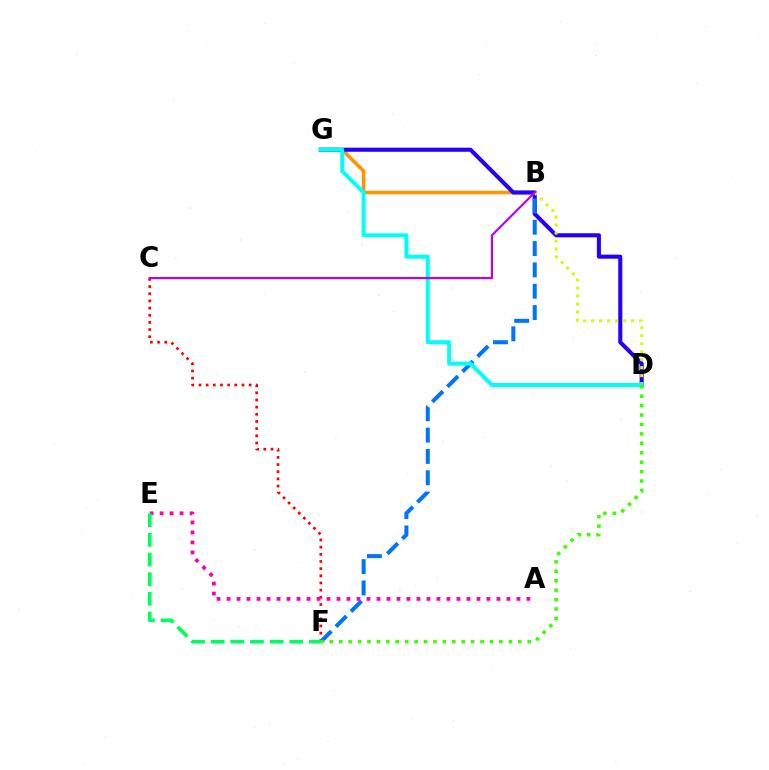{('B', 'G'): [{'color': '#ff9400', 'line_style': 'solid', 'thickness': 2.58}], ('D', 'G'): [{'color': '#2500ff', 'line_style': 'solid', 'thickness': 2.93}, {'color': '#00fff6', 'line_style': 'solid', 'thickness': 2.88}], ('C', 'F'): [{'color': '#ff0000', 'line_style': 'dotted', 'thickness': 1.95}], ('B', 'F'): [{'color': '#0074ff', 'line_style': 'dashed', 'thickness': 2.9}], ('B', 'D'): [{'color': '#d1ff00', 'line_style': 'dotted', 'thickness': 2.17}], ('A', 'E'): [{'color': '#ff00ac', 'line_style': 'dotted', 'thickness': 2.72}], ('B', 'C'): [{'color': '#b900ff', 'line_style': 'solid', 'thickness': 1.58}], ('D', 'F'): [{'color': '#3dff00', 'line_style': 'dotted', 'thickness': 2.56}], ('E', 'F'): [{'color': '#00ff5c', 'line_style': 'dashed', 'thickness': 2.67}]}